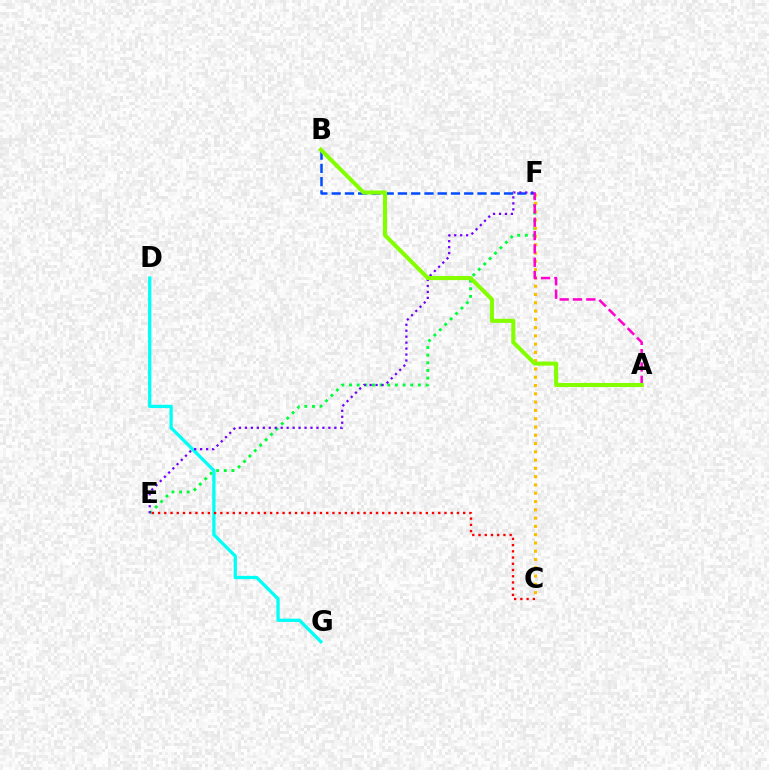{('E', 'F'): [{'color': '#00ff39', 'line_style': 'dotted', 'thickness': 2.08}, {'color': '#7200ff', 'line_style': 'dotted', 'thickness': 1.62}], ('D', 'G'): [{'color': '#00fff6', 'line_style': 'solid', 'thickness': 2.36}], ('B', 'F'): [{'color': '#004bff', 'line_style': 'dashed', 'thickness': 1.8}], ('C', 'F'): [{'color': '#ffbd00', 'line_style': 'dotted', 'thickness': 2.25}], ('A', 'F'): [{'color': '#ff00cf', 'line_style': 'dashed', 'thickness': 1.81}], ('A', 'B'): [{'color': '#84ff00', 'line_style': 'solid', 'thickness': 2.93}], ('C', 'E'): [{'color': '#ff0000', 'line_style': 'dotted', 'thickness': 1.69}]}